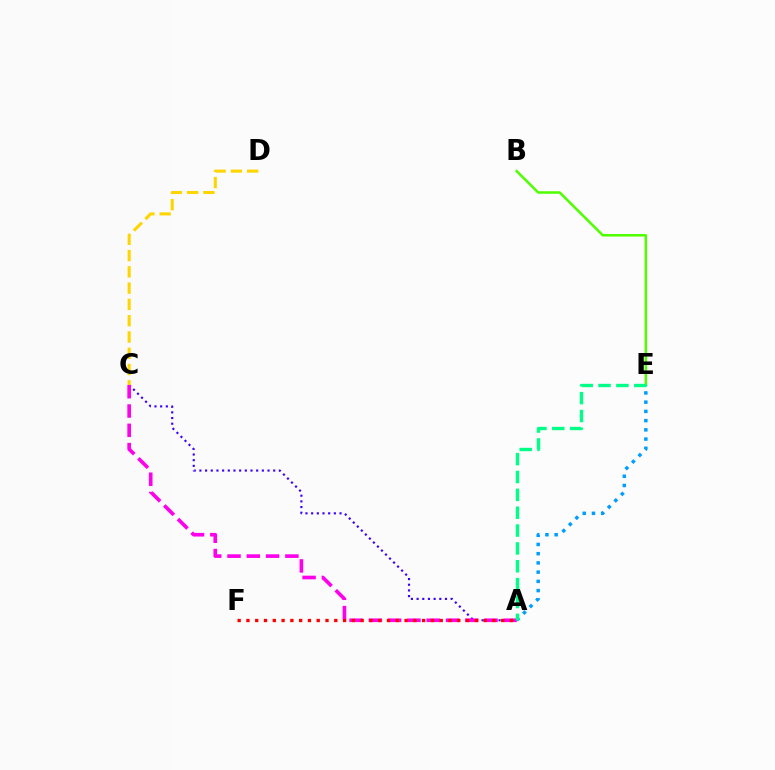{('A', 'C'): [{'color': '#3700ff', 'line_style': 'dotted', 'thickness': 1.54}, {'color': '#ff00ed', 'line_style': 'dashed', 'thickness': 2.62}], ('B', 'E'): [{'color': '#4fff00', 'line_style': 'solid', 'thickness': 1.81}], ('C', 'D'): [{'color': '#ffd500', 'line_style': 'dashed', 'thickness': 2.21}], ('A', 'E'): [{'color': '#009eff', 'line_style': 'dotted', 'thickness': 2.51}, {'color': '#00ff86', 'line_style': 'dashed', 'thickness': 2.43}], ('A', 'F'): [{'color': '#ff0000', 'line_style': 'dotted', 'thickness': 2.39}]}